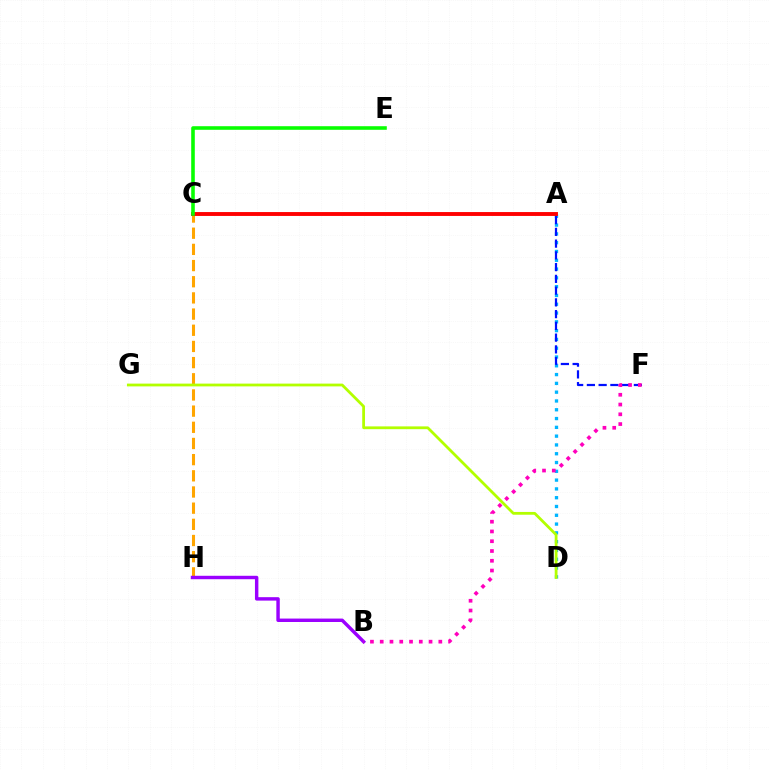{('C', 'H'): [{'color': '#ffa500', 'line_style': 'dashed', 'thickness': 2.2}], ('A', 'C'): [{'color': '#00ff9d', 'line_style': 'dotted', 'thickness': 1.55}, {'color': '#ff0000', 'line_style': 'solid', 'thickness': 2.79}], ('A', 'D'): [{'color': '#00b5ff', 'line_style': 'dotted', 'thickness': 2.39}], ('A', 'F'): [{'color': '#0010ff', 'line_style': 'dashed', 'thickness': 1.6}], ('D', 'G'): [{'color': '#b3ff00', 'line_style': 'solid', 'thickness': 2.01}], ('B', 'H'): [{'color': '#9b00ff', 'line_style': 'solid', 'thickness': 2.47}], ('B', 'F'): [{'color': '#ff00bd', 'line_style': 'dotted', 'thickness': 2.65}], ('C', 'E'): [{'color': '#08ff00', 'line_style': 'solid', 'thickness': 2.58}]}